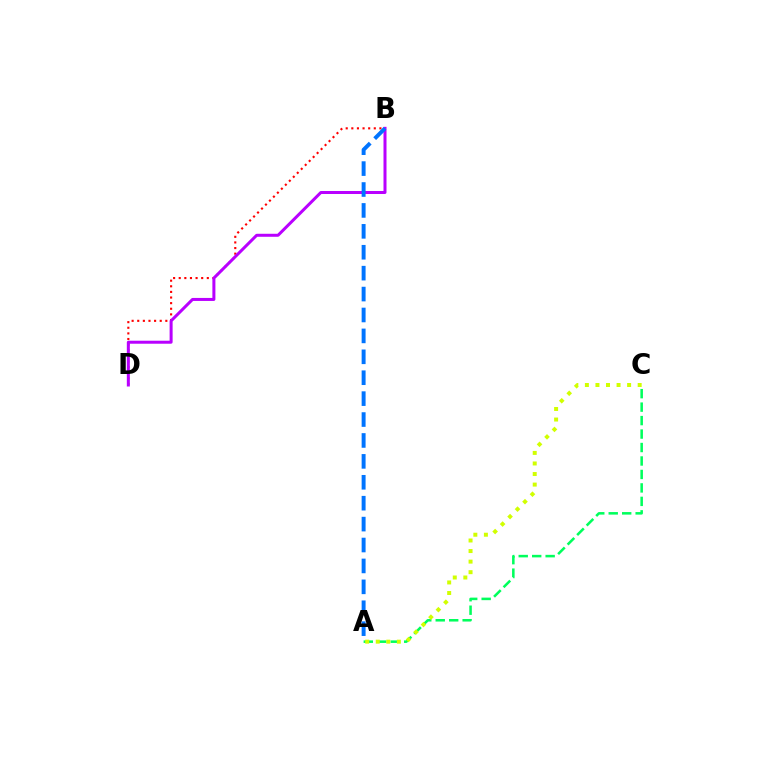{('A', 'C'): [{'color': '#00ff5c', 'line_style': 'dashed', 'thickness': 1.83}, {'color': '#d1ff00', 'line_style': 'dotted', 'thickness': 2.87}], ('B', 'D'): [{'color': '#ff0000', 'line_style': 'dotted', 'thickness': 1.53}, {'color': '#b900ff', 'line_style': 'solid', 'thickness': 2.17}], ('A', 'B'): [{'color': '#0074ff', 'line_style': 'dashed', 'thickness': 2.84}]}